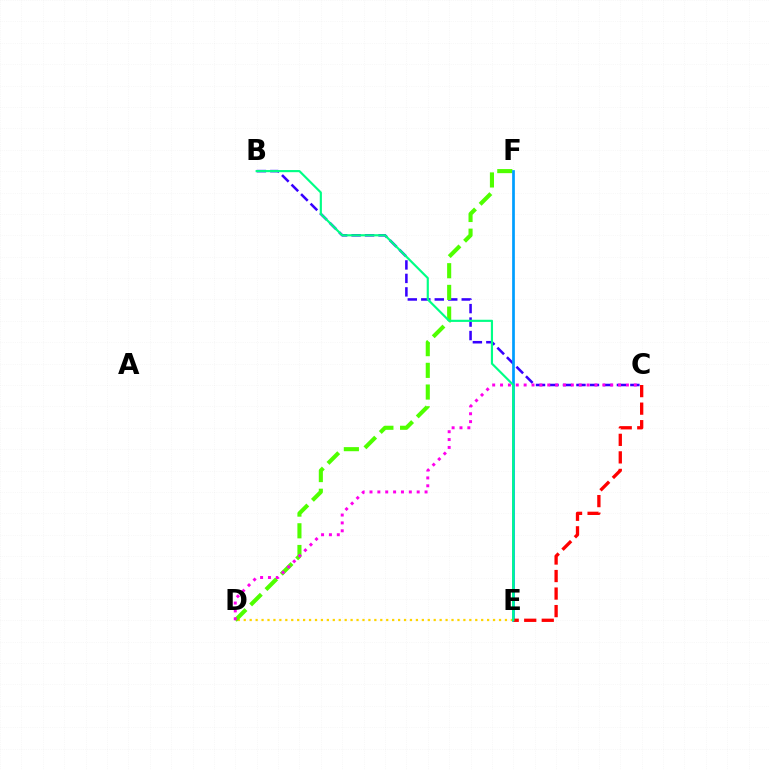{('B', 'C'): [{'color': '#3700ff', 'line_style': 'dashed', 'thickness': 1.83}], ('D', 'E'): [{'color': '#ffd500', 'line_style': 'dotted', 'thickness': 1.61}], ('D', 'F'): [{'color': '#4fff00', 'line_style': 'dashed', 'thickness': 2.95}], ('C', 'D'): [{'color': '#ff00ed', 'line_style': 'dotted', 'thickness': 2.14}], ('E', 'F'): [{'color': '#009eff', 'line_style': 'solid', 'thickness': 1.96}], ('C', 'E'): [{'color': '#ff0000', 'line_style': 'dashed', 'thickness': 2.38}], ('B', 'E'): [{'color': '#00ff86', 'line_style': 'solid', 'thickness': 1.55}]}